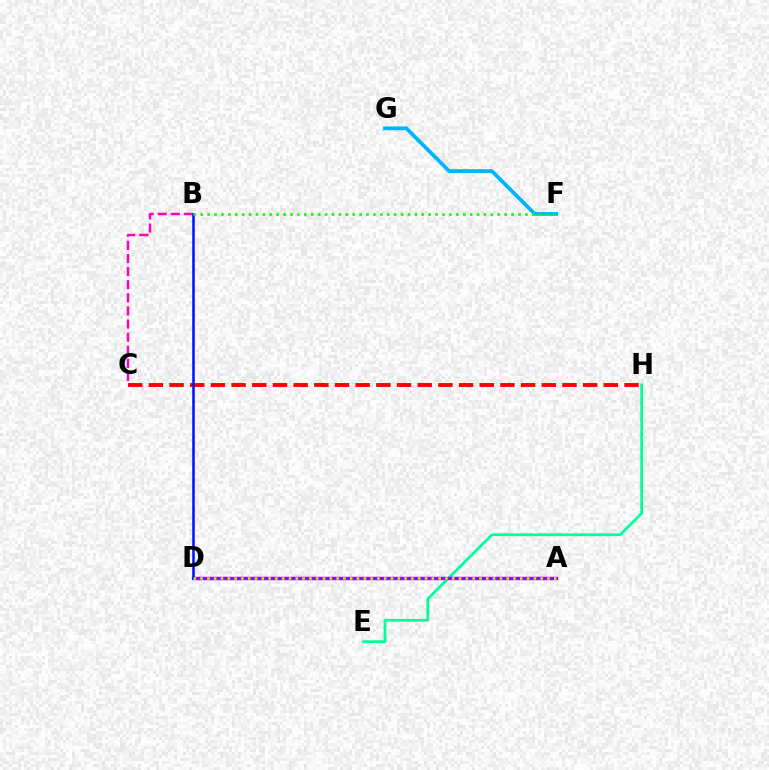{('B', 'C'): [{'color': '#ff00bd', 'line_style': 'dashed', 'thickness': 1.78}], ('A', 'D'): [{'color': '#ffa500', 'line_style': 'solid', 'thickness': 1.94}, {'color': '#9b00ff', 'line_style': 'solid', 'thickness': 2.45}, {'color': '#b3ff00', 'line_style': 'dotted', 'thickness': 1.85}], ('E', 'H'): [{'color': '#00ff9d', 'line_style': 'solid', 'thickness': 2.01}], ('C', 'H'): [{'color': '#ff0000', 'line_style': 'dashed', 'thickness': 2.81}], ('B', 'D'): [{'color': '#0010ff', 'line_style': 'solid', 'thickness': 1.82}], ('F', 'G'): [{'color': '#00b5ff', 'line_style': 'solid', 'thickness': 2.71}], ('B', 'F'): [{'color': '#08ff00', 'line_style': 'dotted', 'thickness': 1.88}]}